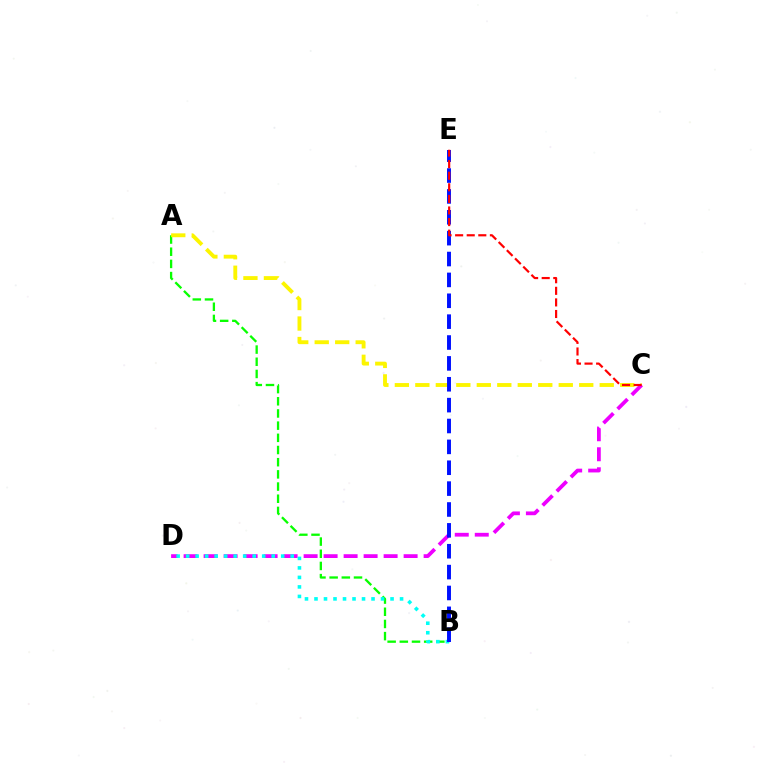{('A', 'B'): [{'color': '#08ff00', 'line_style': 'dashed', 'thickness': 1.65}], ('A', 'C'): [{'color': '#fcf500', 'line_style': 'dashed', 'thickness': 2.78}], ('C', 'D'): [{'color': '#ee00ff', 'line_style': 'dashed', 'thickness': 2.72}], ('B', 'D'): [{'color': '#00fff6', 'line_style': 'dotted', 'thickness': 2.58}], ('B', 'E'): [{'color': '#0010ff', 'line_style': 'dashed', 'thickness': 2.84}], ('C', 'E'): [{'color': '#ff0000', 'line_style': 'dashed', 'thickness': 1.57}]}